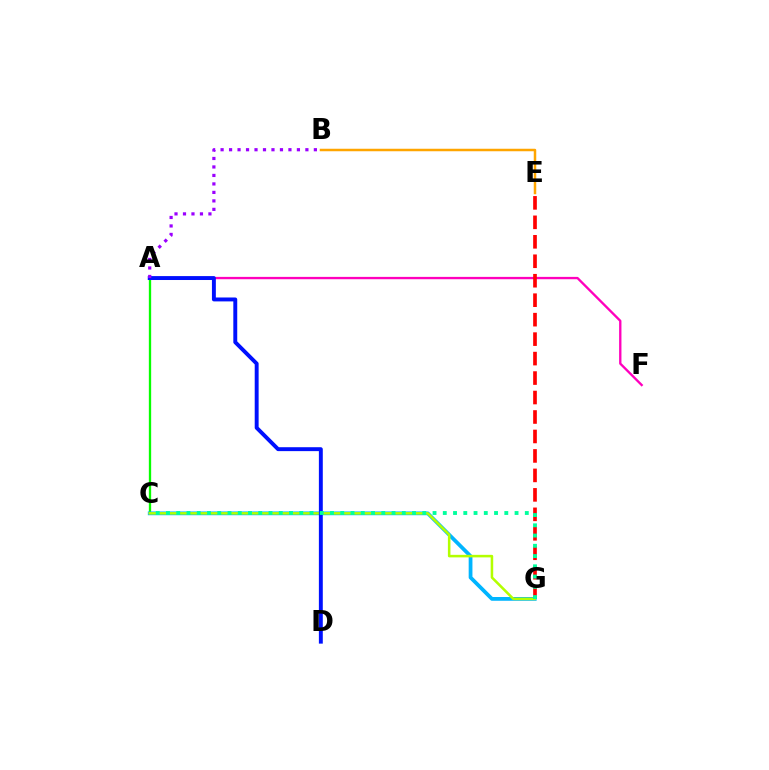{('A', 'F'): [{'color': '#ff00bd', 'line_style': 'solid', 'thickness': 1.69}], ('A', 'C'): [{'color': '#08ff00', 'line_style': 'solid', 'thickness': 1.67}], ('C', 'G'): [{'color': '#00b5ff', 'line_style': 'solid', 'thickness': 2.71}, {'color': '#b3ff00', 'line_style': 'solid', 'thickness': 1.83}, {'color': '#00ff9d', 'line_style': 'dotted', 'thickness': 2.79}], ('A', 'D'): [{'color': '#0010ff', 'line_style': 'solid', 'thickness': 2.82}], ('B', 'E'): [{'color': '#ffa500', 'line_style': 'solid', 'thickness': 1.8}], ('E', 'G'): [{'color': '#ff0000', 'line_style': 'dashed', 'thickness': 2.64}], ('A', 'B'): [{'color': '#9b00ff', 'line_style': 'dotted', 'thickness': 2.3}]}